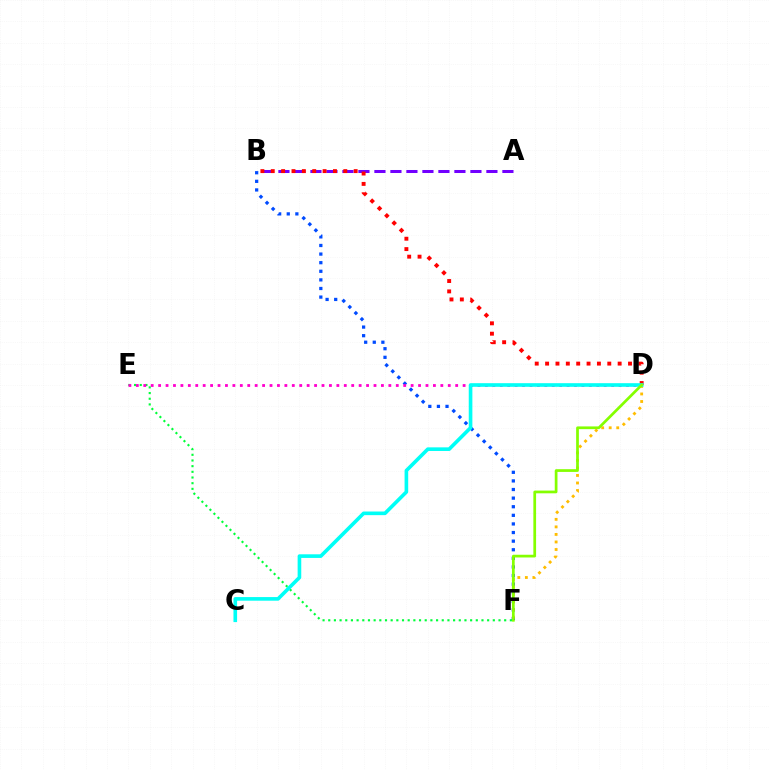{('A', 'B'): [{'color': '#7200ff', 'line_style': 'dashed', 'thickness': 2.17}], ('E', 'F'): [{'color': '#00ff39', 'line_style': 'dotted', 'thickness': 1.54}], ('B', 'F'): [{'color': '#004bff', 'line_style': 'dotted', 'thickness': 2.34}], ('D', 'E'): [{'color': '#ff00cf', 'line_style': 'dotted', 'thickness': 2.02}], ('D', 'F'): [{'color': '#ffbd00', 'line_style': 'dotted', 'thickness': 2.05}, {'color': '#84ff00', 'line_style': 'solid', 'thickness': 1.96}], ('B', 'D'): [{'color': '#ff0000', 'line_style': 'dotted', 'thickness': 2.82}], ('C', 'D'): [{'color': '#00fff6', 'line_style': 'solid', 'thickness': 2.61}]}